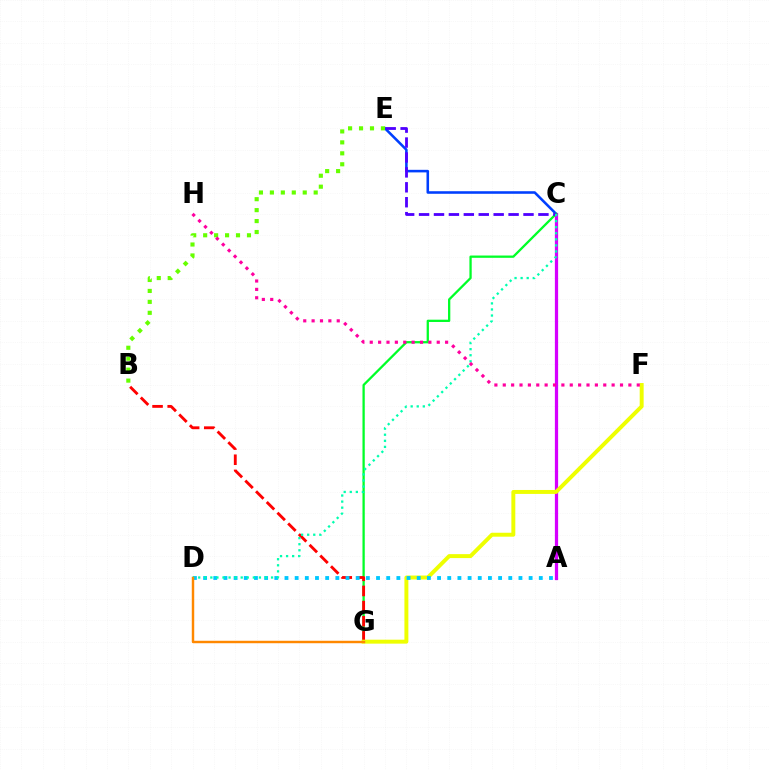{('C', 'E'): [{'color': '#003fff', 'line_style': 'solid', 'thickness': 1.85}, {'color': '#4f00ff', 'line_style': 'dashed', 'thickness': 2.03}], ('A', 'C'): [{'color': '#d600ff', 'line_style': 'solid', 'thickness': 2.33}], ('C', 'G'): [{'color': '#00ff27', 'line_style': 'solid', 'thickness': 1.65}], ('B', 'G'): [{'color': '#ff0000', 'line_style': 'dashed', 'thickness': 2.06}], ('F', 'G'): [{'color': '#eeff00', 'line_style': 'solid', 'thickness': 2.84}], ('B', 'E'): [{'color': '#66ff00', 'line_style': 'dotted', 'thickness': 2.98}], ('A', 'D'): [{'color': '#00c7ff', 'line_style': 'dotted', 'thickness': 2.76}], ('C', 'D'): [{'color': '#00ffaf', 'line_style': 'dotted', 'thickness': 1.65}], ('F', 'H'): [{'color': '#ff00a0', 'line_style': 'dotted', 'thickness': 2.28}], ('D', 'G'): [{'color': '#ff8800', 'line_style': 'solid', 'thickness': 1.76}]}